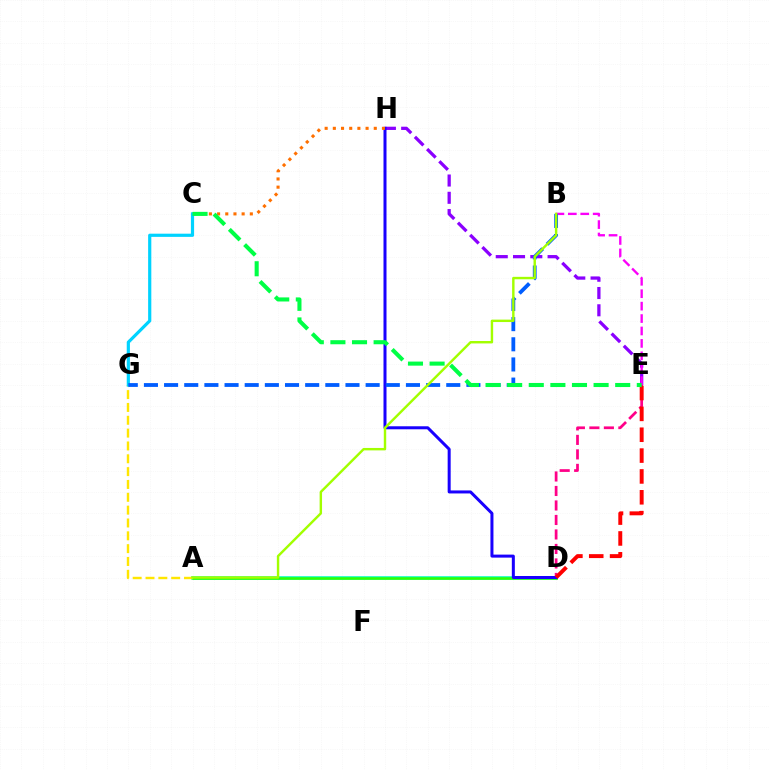{('A', 'D'): [{'color': '#00ffbb', 'line_style': 'solid', 'thickness': 2.56}, {'color': '#31ff00', 'line_style': 'solid', 'thickness': 1.8}], ('A', 'G'): [{'color': '#ffe600', 'line_style': 'dashed', 'thickness': 1.74}], ('E', 'H'): [{'color': '#8a00ff', 'line_style': 'dashed', 'thickness': 2.35}], ('D', 'E'): [{'color': '#ff0088', 'line_style': 'dashed', 'thickness': 1.97}, {'color': '#ff0000', 'line_style': 'dashed', 'thickness': 2.83}], ('D', 'H'): [{'color': '#1900ff', 'line_style': 'solid', 'thickness': 2.17}], ('C', 'H'): [{'color': '#ff7000', 'line_style': 'dotted', 'thickness': 2.22}], ('C', 'G'): [{'color': '#00d3ff', 'line_style': 'solid', 'thickness': 2.29}], ('B', 'E'): [{'color': '#fa00f9', 'line_style': 'dashed', 'thickness': 1.69}], ('B', 'G'): [{'color': '#005dff', 'line_style': 'dashed', 'thickness': 2.74}], ('A', 'B'): [{'color': '#a2ff00', 'line_style': 'solid', 'thickness': 1.75}], ('C', 'E'): [{'color': '#00ff45', 'line_style': 'dashed', 'thickness': 2.94}]}